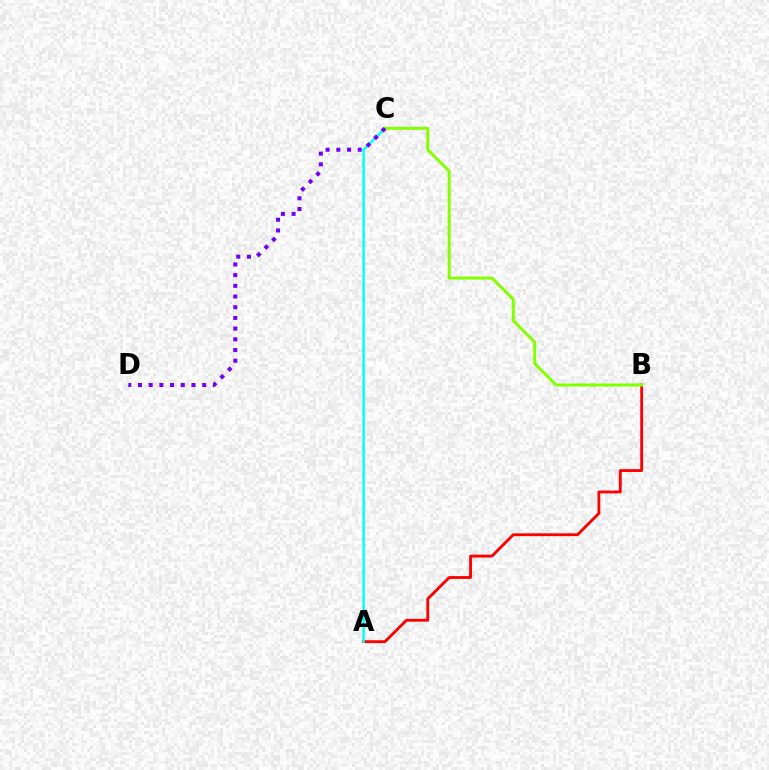{('A', 'B'): [{'color': '#ff0000', 'line_style': 'solid', 'thickness': 2.05}], ('A', 'C'): [{'color': '#00fff6', 'line_style': 'solid', 'thickness': 1.74}], ('B', 'C'): [{'color': '#84ff00', 'line_style': 'solid', 'thickness': 2.15}], ('C', 'D'): [{'color': '#7200ff', 'line_style': 'dotted', 'thickness': 2.91}]}